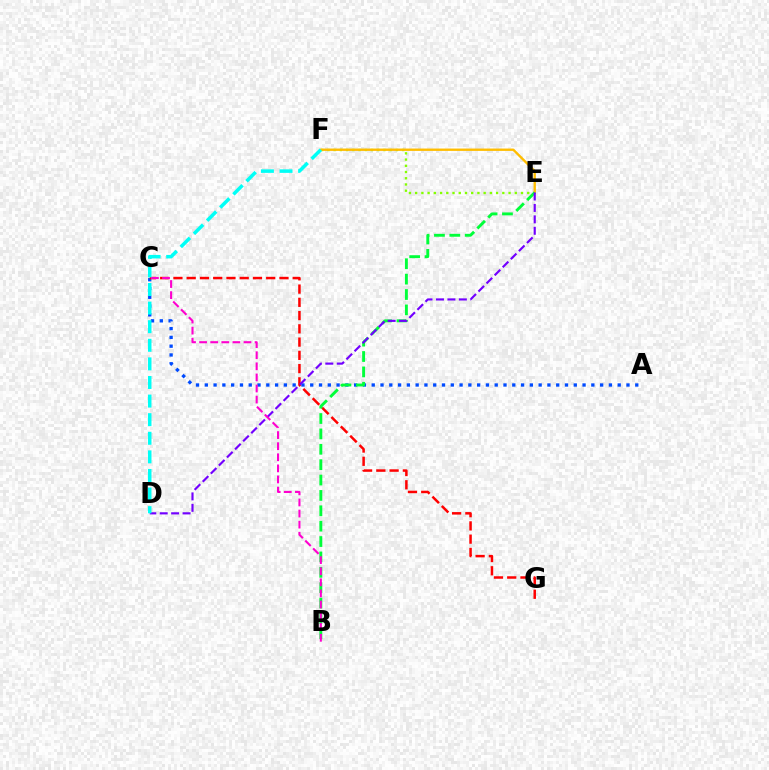{('E', 'F'): [{'color': '#84ff00', 'line_style': 'dotted', 'thickness': 1.69}, {'color': '#ffbd00', 'line_style': 'solid', 'thickness': 1.7}], ('A', 'C'): [{'color': '#004bff', 'line_style': 'dotted', 'thickness': 2.39}], ('C', 'G'): [{'color': '#ff0000', 'line_style': 'dashed', 'thickness': 1.8}], ('B', 'E'): [{'color': '#00ff39', 'line_style': 'dashed', 'thickness': 2.09}], ('D', 'E'): [{'color': '#7200ff', 'line_style': 'dashed', 'thickness': 1.55}], ('B', 'C'): [{'color': '#ff00cf', 'line_style': 'dashed', 'thickness': 1.51}], ('D', 'F'): [{'color': '#00fff6', 'line_style': 'dashed', 'thickness': 2.53}]}